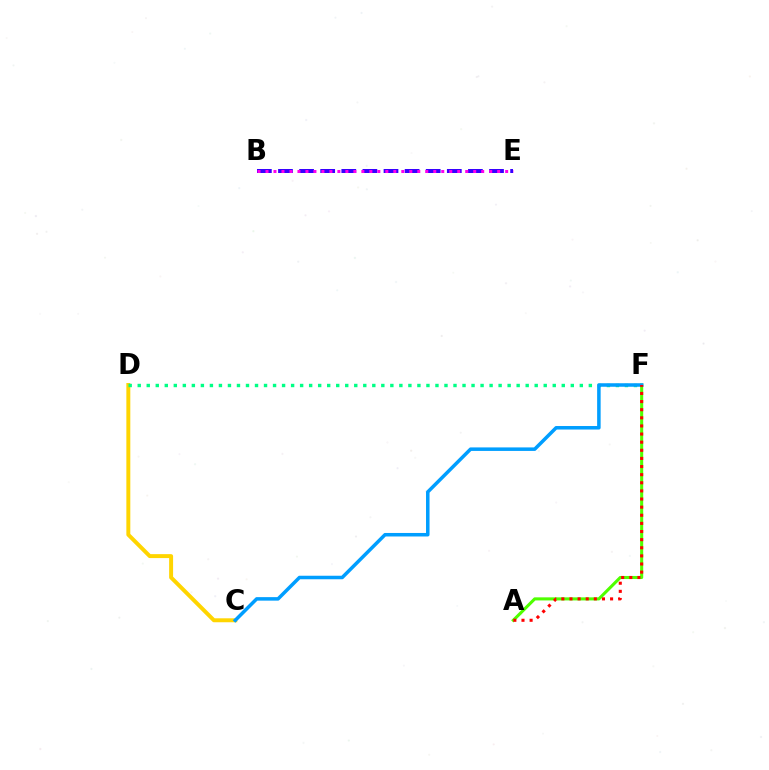{('A', 'F'): [{'color': '#4fff00', 'line_style': 'solid', 'thickness': 2.21}, {'color': '#ff0000', 'line_style': 'dotted', 'thickness': 2.21}], ('C', 'D'): [{'color': '#ffd500', 'line_style': 'solid', 'thickness': 2.84}], ('B', 'E'): [{'color': '#3700ff', 'line_style': 'dashed', 'thickness': 2.87}, {'color': '#ff00ed', 'line_style': 'dotted', 'thickness': 2.17}], ('D', 'F'): [{'color': '#00ff86', 'line_style': 'dotted', 'thickness': 2.45}], ('C', 'F'): [{'color': '#009eff', 'line_style': 'solid', 'thickness': 2.53}]}